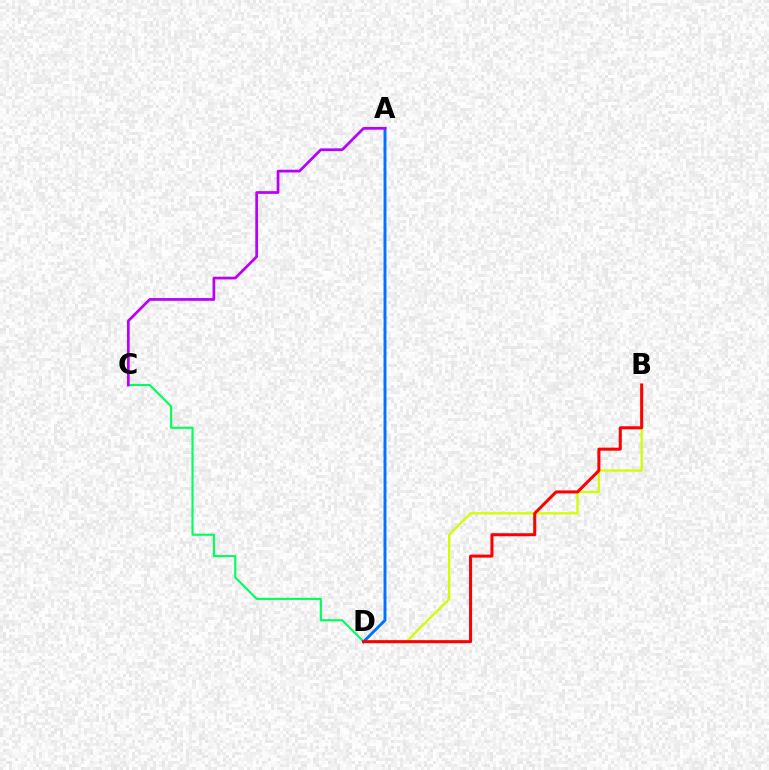{('C', 'D'): [{'color': '#00ff5c', 'line_style': 'solid', 'thickness': 1.53}], ('B', 'D'): [{'color': '#d1ff00', 'line_style': 'solid', 'thickness': 1.67}, {'color': '#ff0000', 'line_style': 'solid', 'thickness': 2.18}], ('A', 'D'): [{'color': '#0074ff', 'line_style': 'solid', 'thickness': 2.1}], ('A', 'C'): [{'color': '#b900ff', 'line_style': 'solid', 'thickness': 1.97}]}